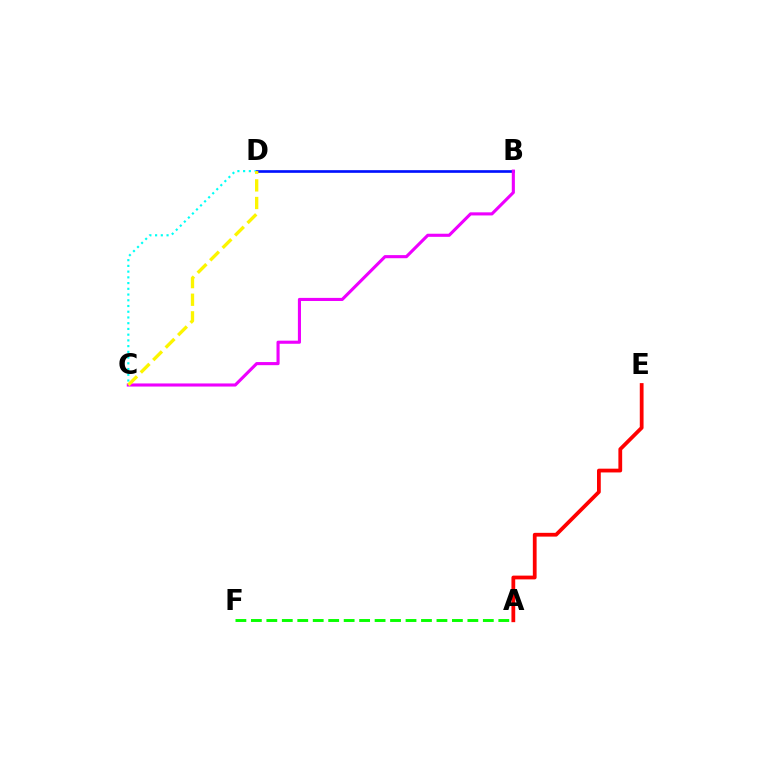{('C', 'D'): [{'color': '#00fff6', 'line_style': 'dotted', 'thickness': 1.56}, {'color': '#fcf500', 'line_style': 'dashed', 'thickness': 2.39}], ('A', 'E'): [{'color': '#ff0000', 'line_style': 'solid', 'thickness': 2.72}], ('B', 'D'): [{'color': '#0010ff', 'line_style': 'solid', 'thickness': 1.91}], ('B', 'C'): [{'color': '#ee00ff', 'line_style': 'solid', 'thickness': 2.24}], ('A', 'F'): [{'color': '#08ff00', 'line_style': 'dashed', 'thickness': 2.1}]}